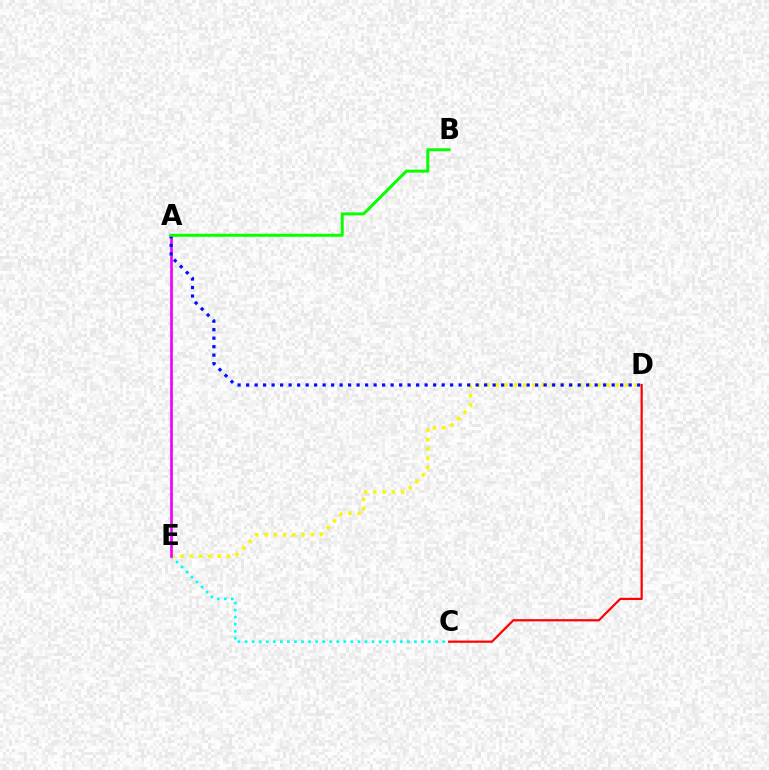{('C', 'E'): [{'color': '#00fff6', 'line_style': 'dotted', 'thickness': 1.92}], ('D', 'E'): [{'color': '#fcf500', 'line_style': 'dotted', 'thickness': 2.52}], ('A', 'E'): [{'color': '#ee00ff', 'line_style': 'solid', 'thickness': 1.92}], ('C', 'D'): [{'color': '#ff0000', 'line_style': 'solid', 'thickness': 1.58}], ('A', 'D'): [{'color': '#0010ff', 'line_style': 'dotted', 'thickness': 2.31}], ('A', 'B'): [{'color': '#08ff00', 'line_style': 'solid', 'thickness': 2.14}]}